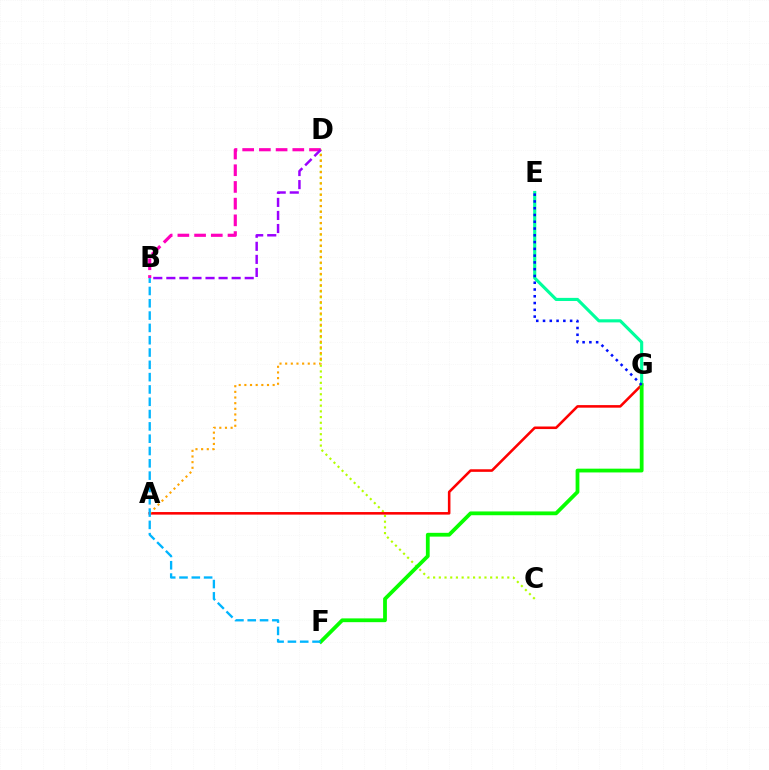{('B', 'D'): [{'color': '#ff00bd', 'line_style': 'dashed', 'thickness': 2.27}, {'color': '#9b00ff', 'line_style': 'dashed', 'thickness': 1.77}], ('E', 'G'): [{'color': '#00ff9d', 'line_style': 'solid', 'thickness': 2.25}, {'color': '#0010ff', 'line_style': 'dotted', 'thickness': 1.84}], ('C', 'D'): [{'color': '#b3ff00', 'line_style': 'dotted', 'thickness': 1.55}], ('A', 'G'): [{'color': '#ff0000', 'line_style': 'solid', 'thickness': 1.85}], ('A', 'D'): [{'color': '#ffa500', 'line_style': 'dotted', 'thickness': 1.54}], ('F', 'G'): [{'color': '#08ff00', 'line_style': 'solid', 'thickness': 2.72}], ('B', 'F'): [{'color': '#00b5ff', 'line_style': 'dashed', 'thickness': 1.67}]}